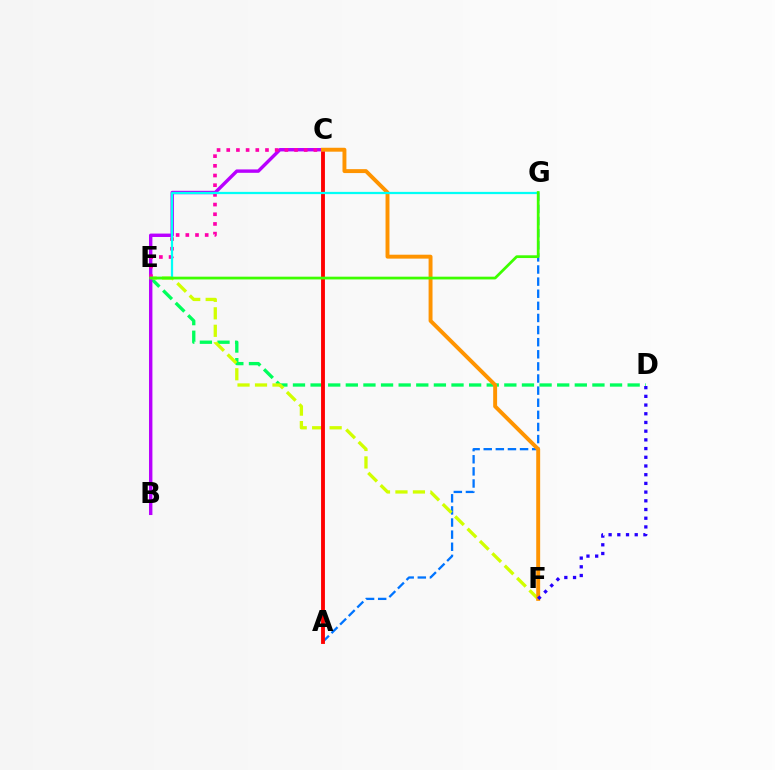{('A', 'G'): [{'color': '#0074ff', 'line_style': 'dashed', 'thickness': 1.65}], ('D', 'E'): [{'color': '#00ff5c', 'line_style': 'dashed', 'thickness': 2.39}], ('E', 'F'): [{'color': '#d1ff00', 'line_style': 'dashed', 'thickness': 2.37}], ('A', 'C'): [{'color': '#ff0000', 'line_style': 'solid', 'thickness': 2.78}], ('B', 'C'): [{'color': '#b900ff', 'line_style': 'solid', 'thickness': 2.45}], ('C', 'F'): [{'color': '#ff9400', 'line_style': 'solid', 'thickness': 2.82}], ('C', 'E'): [{'color': '#ff00ac', 'line_style': 'dotted', 'thickness': 2.63}], ('E', 'G'): [{'color': '#00fff6', 'line_style': 'solid', 'thickness': 1.61}, {'color': '#3dff00', 'line_style': 'solid', 'thickness': 1.97}], ('D', 'F'): [{'color': '#2500ff', 'line_style': 'dotted', 'thickness': 2.37}]}